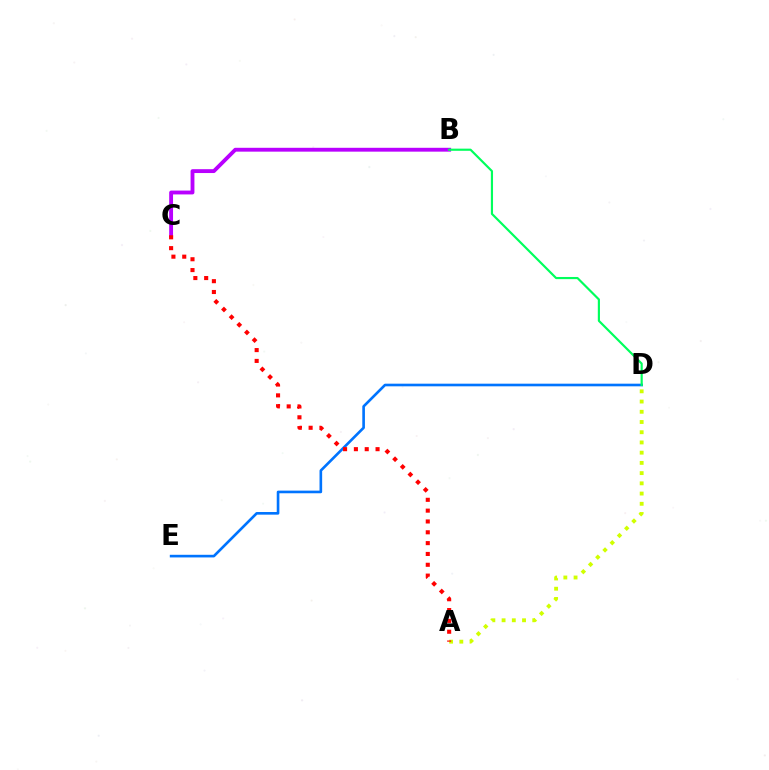{('B', 'C'): [{'color': '#b900ff', 'line_style': 'solid', 'thickness': 2.77}], ('A', 'D'): [{'color': '#d1ff00', 'line_style': 'dotted', 'thickness': 2.78}], ('D', 'E'): [{'color': '#0074ff', 'line_style': 'solid', 'thickness': 1.9}], ('A', 'C'): [{'color': '#ff0000', 'line_style': 'dotted', 'thickness': 2.94}], ('B', 'D'): [{'color': '#00ff5c', 'line_style': 'solid', 'thickness': 1.56}]}